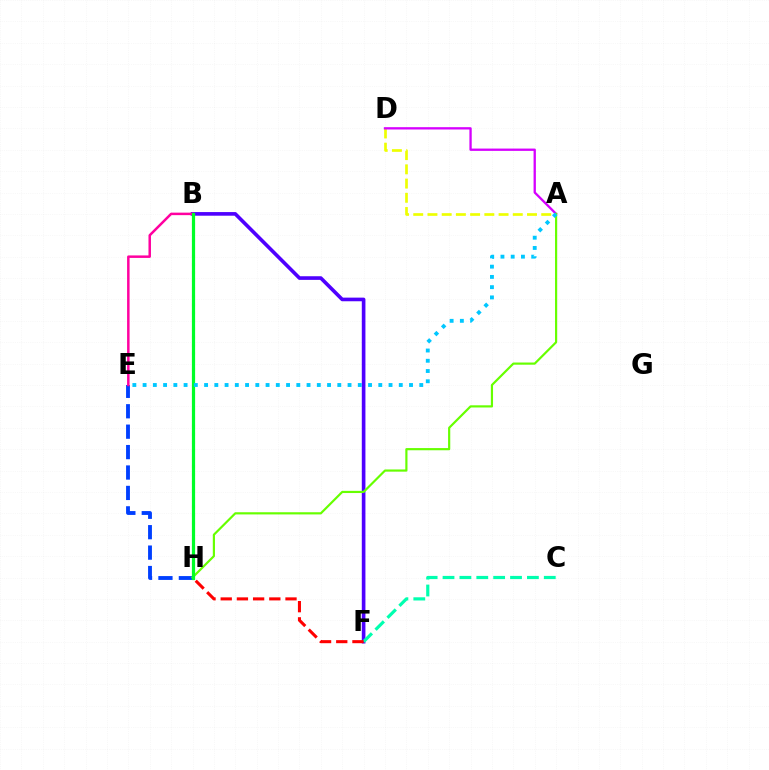{('A', 'D'): [{'color': '#eeff00', 'line_style': 'dashed', 'thickness': 1.93}, {'color': '#d600ff', 'line_style': 'solid', 'thickness': 1.67}], ('E', 'H'): [{'color': '#003fff', 'line_style': 'dashed', 'thickness': 2.77}], ('B', 'F'): [{'color': '#4f00ff', 'line_style': 'solid', 'thickness': 2.62}], ('A', 'H'): [{'color': '#66ff00', 'line_style': 'solid', 'thickness': 1.57}], ('C', 'F'): [{'color': '#00ffaf', 'line_style': 'dashed', 'thickness': 2.29}], ('F', 'H'): [{'color': '#ff0000', 'line_style': 'dashed', 'thickness': 2.2}], ('B', 'H'): [{'color': '#ff8800', 'line_style': 'dotted', 'thickness': 2.2}, {'color': '#00ff27', 'line_style': 'solid', 'thickness': 2.3}], ('B', 'E'): [{'color': '#ff00a0', 'line_style': 'solid', 'thickness': 1.8}], ('A', 'E'): [{'color': '#00c7ff', 'line_style': 'dotted', 'thickness': 2.78}]}